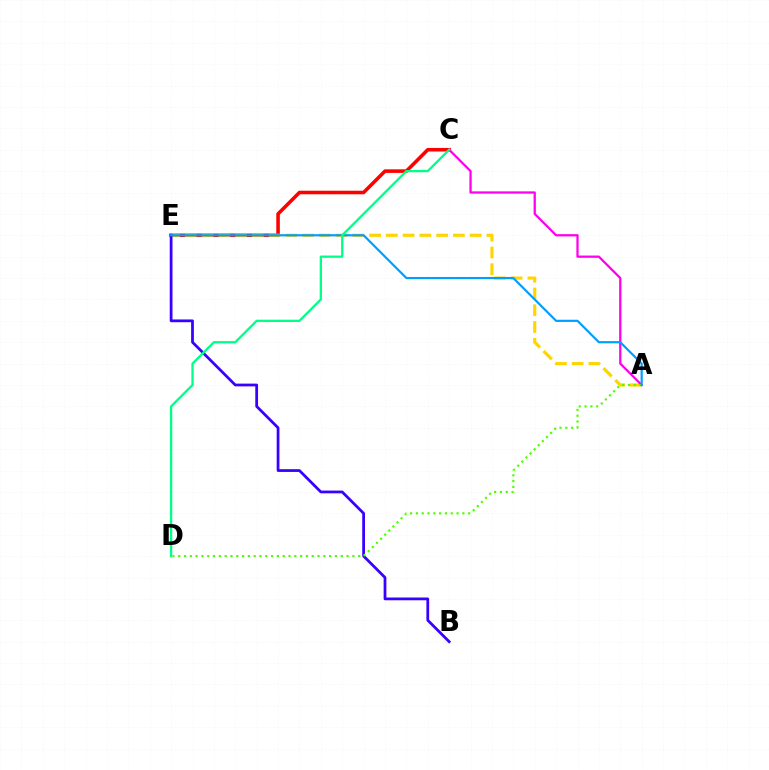{('C', 'E'): [{'color': '#ff0000', 'line_style': 'solid', 'thickness': 2.57}], ('A', 'E'): [{'color': '#ffd500', 'line_style': 'dashed', 'thickness': 2.28}, {'color': '#009eff', 'line_style': 'solid', 'thickness': 1.57}], ('A', 'C'): [{'color': '#ff00ed', 'line_style': 'solid', 'thickness': 1.62}], ('B', 'E'): [{'color': '#3700ff', 'line_style': 'solid', 'thickness': 1.99}], ('A', 'D'): [{'color': '#4fff00', 'line_style': 'dotted', 'thickness': 1.58}], ('C', 'D'): [{'color': '#00ff86', 'line_style': 'solid', 'thickness': 1.64}]}